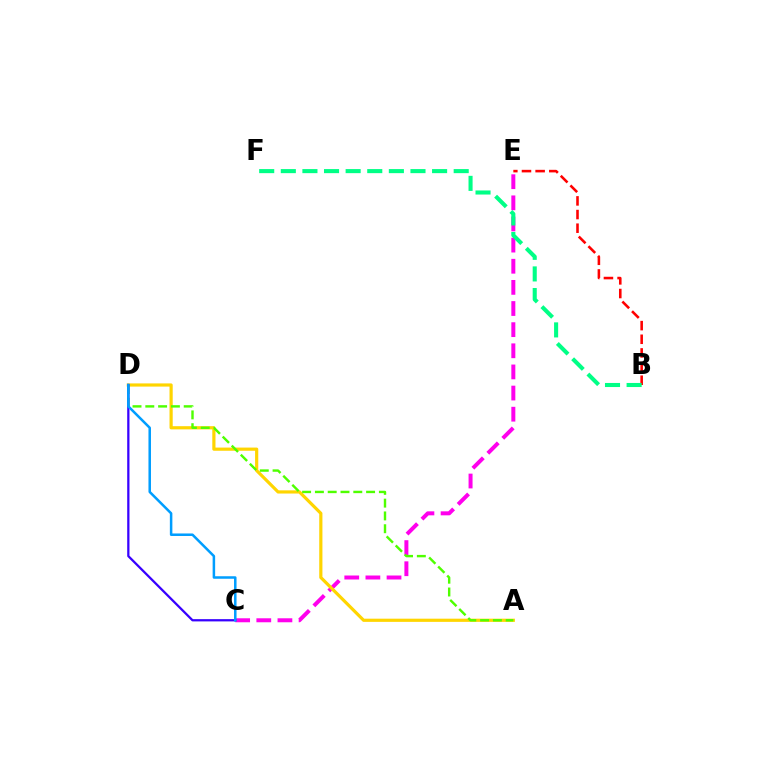{('C', 'E'): [{'color': '#ff00ed', 'line_style': 'dashed', 'thickness': 2.87}], ('A', 'D'): [{'color': '#ffd500', 'line_style': 'solid', 'thickness': 2.3}, {'color': '#4fff00', 'line_style': 'dashed', 'thickness': 1.74}], ('C', 'D'): [{'color': '#3700ff', 'line_style': 'solid', 'thickness': 1.63}, {'color': '#009eff', 'line_style': 'solid', 'thickness': 1.81}], ('B', 'E'): [{'color': '#ff0000', 'line_style': 'dashed', 'thickness': 1.85}], ('B', 'F'): [{'color': '#00ff86', 'line_style': 'dashed', 'thickness': 2.94}]}